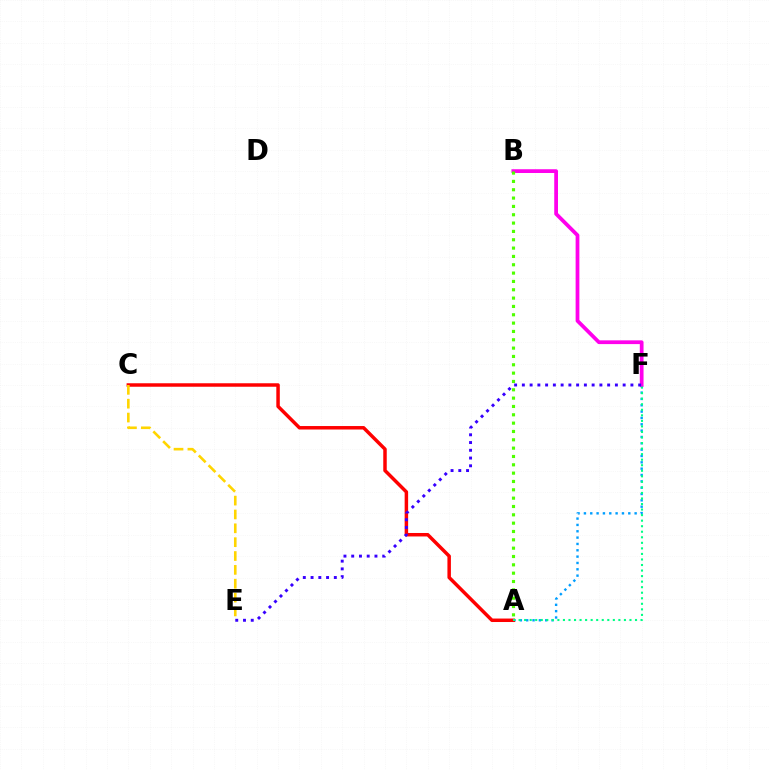{('A', 'F'): [{'color': '#009eff', 'line_style': 'dotted', 'thickness': 1.72}, {'color': '#00ff86', 'line_style': 'dotted', 'thickness': 1.51}], ('A', 'C'): [{'color': '#ff0000', 'line_style': 'solid', 'thickness': 2.5}], ('B', 'F'): [{'color': '#ff00ed', 'line_style': 'solid', 'thickness': 2.7}], ('C', 'E'): [{'color': '#ffd500', 'line_style': 'dashed', 'thickness': 1.88}], ('E', 'F'): [{'color': '#3700ff', 'line_style': 'dotted', 'thickness': 2.11}], ('A', 'B'): [{'color': '#4fff00', 'line_style': 'dotted', 'thickness': 2.26}]}